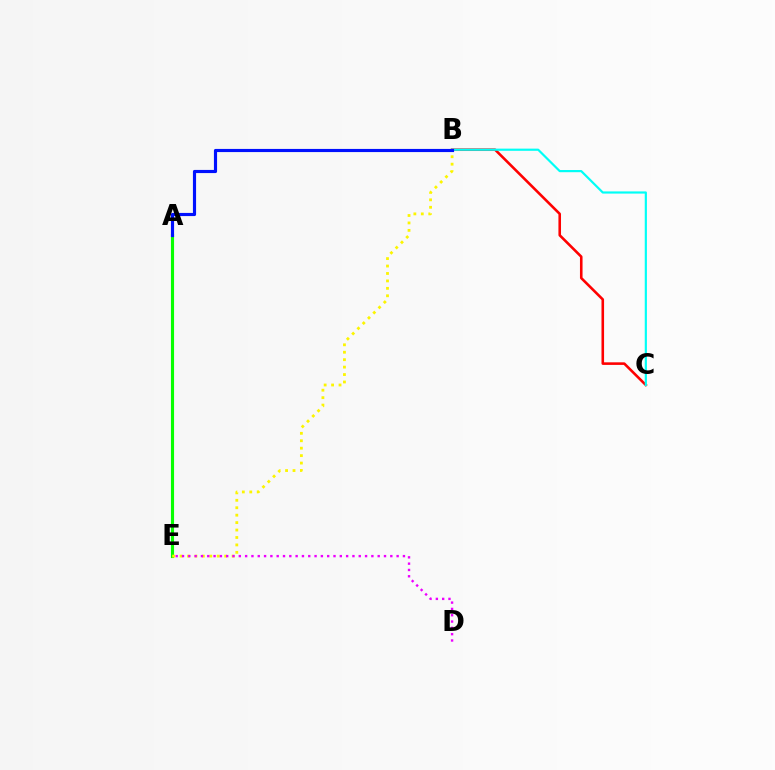{('B', 'C'): [{'color': '#ff0000', 'line_style': 'solid', 'thickness': 1.86}, {'color': '#00fff6', 'line_style': 'solid', 'thickness': 1.57}], ('A', 'E'): [{'color': '#08ff00', 'line_style': 'solid', 'thickness': 2.25}], ('B', 'E'): [{'color': '#fcf500', 'line_style': 'dotted', 'thickness': 2.02}], ('A', 'B'): [{'color': '#0010ff', 'line_style': 'solid', 'thickness': 2.27}], ('D', 'E'): [{'color': '#ee00ff', 'line_style': 'dotted', 'thickness': 1.72}]}